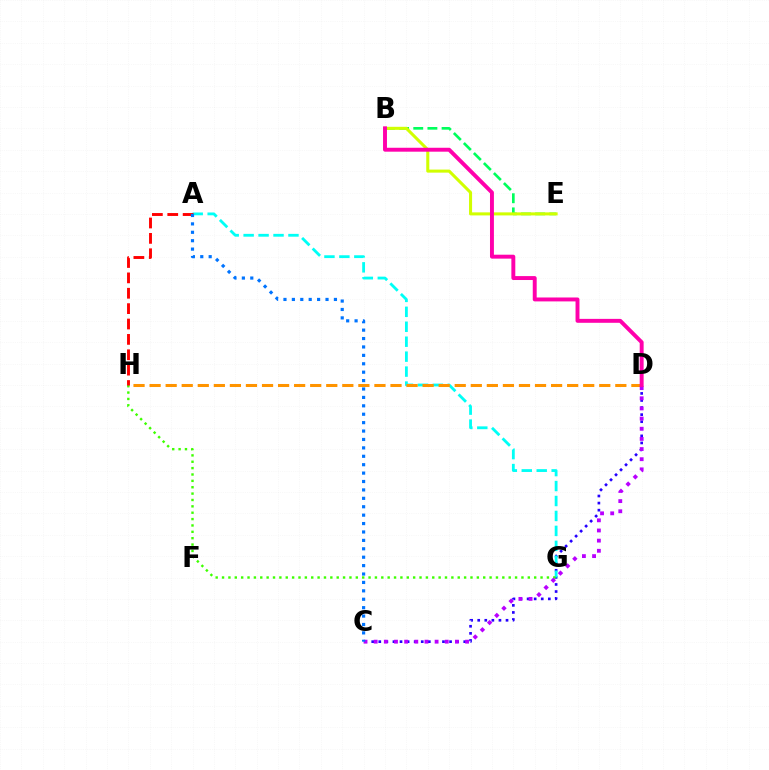{('C', 'D'): [{'color': '#2500ff', 'line_style': 'dotted', 'thickness': 1.92}, {'color': '#b900ff', 'line_style': 'dotted', 'thickness': 2.76}], ('A', 'G'): [{'color': '#00fff6', 'line_style': 'dashed', 'thickness': 2.03}], ('B', 'E'): [{'color': '#00ff5c', 'line_style': 'dashed', 'thickness': 1.92}, {'color': '#d1ff00', 'line_style': 'solid', 'thickness': 2.2}], ('G', 'H'): [{'color': '#3dff00', 'line_style': 'dotted', 'thickness': 1.73}], ('D', 'H'): [{'color': '#ff9400', 'line_style': 'dashed', 'thickness': 2.18}], ('A', 'H'): [{'color': '#ff0000', 'line_style': 'dashed', 'thickness': 2.09}], ('B', 'D'): [{'color': '#ff00ac', 'line_style': 'solid', 'thickness': 2.83}], ('A', 'C'): [{'color': '#0074ff', 'line_style': 'dotted', 'thickness': 2.28}]}